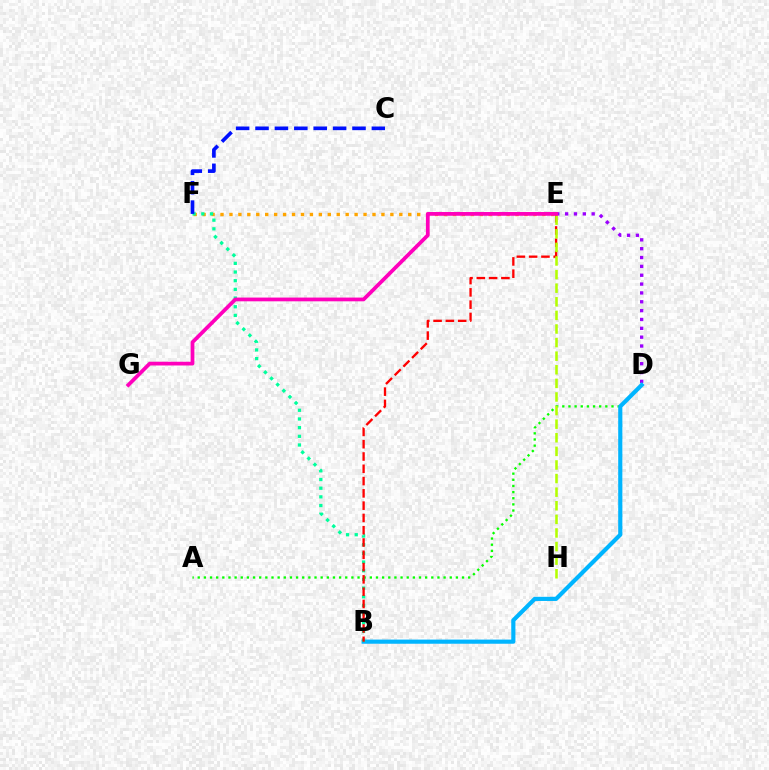{('D', 'E'): [{'color': '#9b00ff', 'line_style': 'dotted', 'thickness': 2.4}], ('A', 'D'): [{'color': '#08ff00', 'line_style': 'dotted', 'thickness': 1.67}], ('E', 'F'): [{'color': '#ffa500', 'line_style': 'dotted', 'thickness': 2.43}], ('B', 'D'): [{'color': '#00b5ff', 'line_style': 'solid', 'thickness': 2.99}], ('B', 'F'): [{'color': '#00ff9d', 'line_style': 'dotted', 'thickness': 2.36}], ('B', 'E'): [{'color': '#ff0000', 'line_style': 'dashed', 'thickness': 1.67}], ('E', 'H'): [{'color': '#b3ff00', 'line_style': 'dashed', 'thickness': 1.85}], ('C', 'F'): [{'color': '#0010ff', 'line_style': 'dashed', 'thickness': 2.64}], ('E', 'G'): [{'color': '#ff00bd', 'line_style': 'solid', 'thickness': 2.7}]}